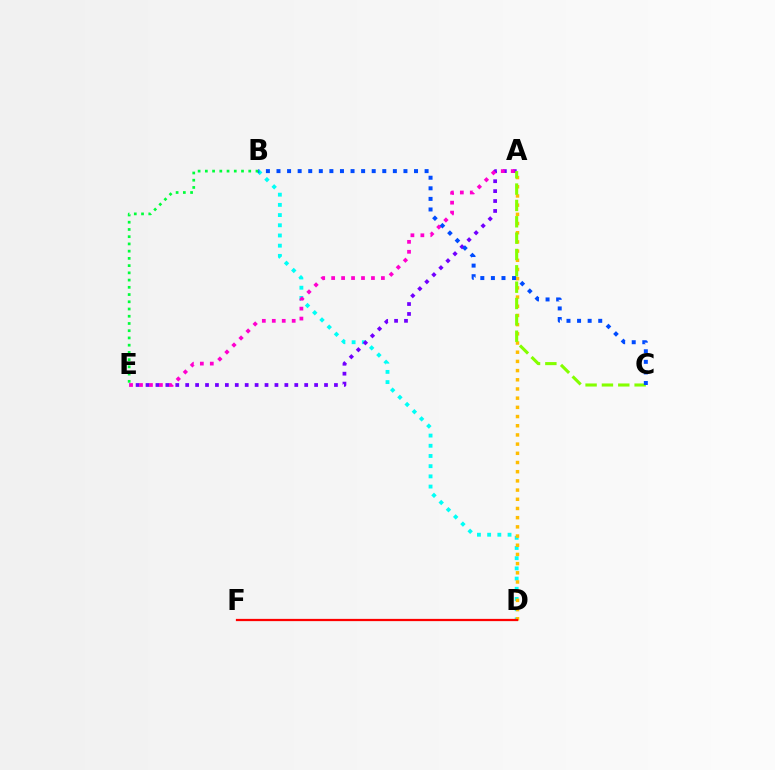{('B', 'D'): [{'color': '#00fff6', 'line_style': 'dotted', 'thickness': 2.77}], ('A', 'E'): [{'color': '#7200ff', 'line_style': 'dotted', 'thickness': 2.69}, {'color': '#ff00cf', 'line_style': 'dotted', 'thickness': 2.7}], ('A', 'D'): [{'color': '#ffbd00', 'line_style': 'dotted', 'thickness': 2.5}], ('B', 'E'): [{'color': '#00ff39', 'line_style': 'dotted', 'thickness': 1.97}], ('D', 'F'): [{'color': '#ff0000', 'line_style': 'solid', 'thickness': 1.62}], ('A', 'C'): [{'color': '#84ff00', 'line_style': 'dashed', 'thickness': 2.22}], ('B', 'C'): [{'color': '#004bff', 'line_style': 'dotted', 'thickness': 2.87}]}